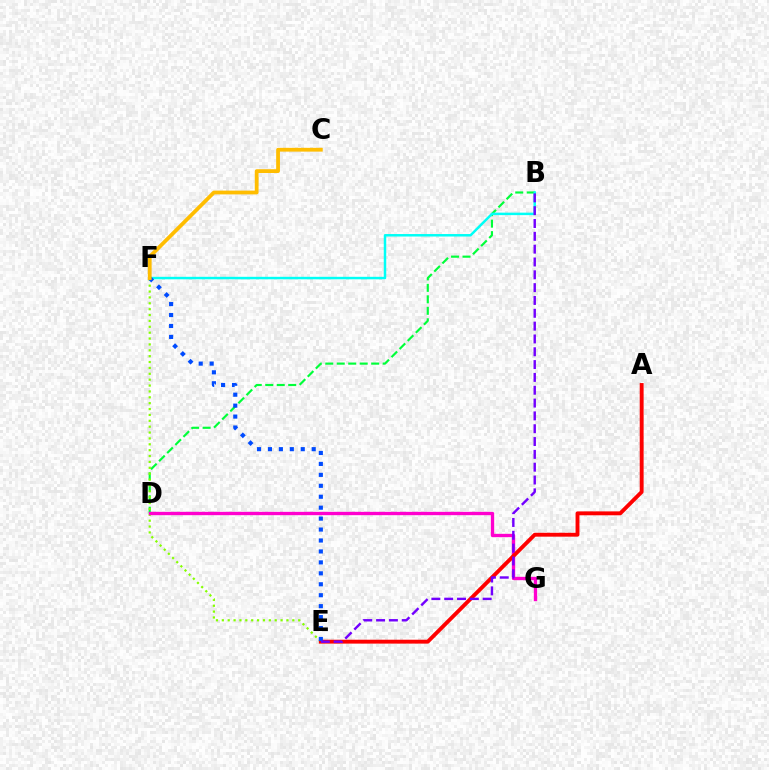{('B', 'D'): [{'color': '#00ff39', 'line_style': 'dashed', 'thickness': 1.56}], ('E', 'F'): [{'color': '#84ff00', 'line_style': 'dotted', 'thickness': 1.6}, {'color': '#004bff', 'line_style': 'dotted', 'thickness': 2.97}], ('B', 'F'): [{'color': '#00fff6', 'line_style': 'solid', 'thickness': 1.79}], ('D', 'G'): [{'color': '#ff00cf', 'line_style': 'solid', 'thickness': 2.41}], ('A', 'E'): [{'color': '#ff0000', 'line_style': 'solid', 'thickness': 2.8}], ('B', 'E'): [{'color': '#7200ff', 'line_style': 'dashed', 'thickness': 1.74}], ('C', 'F'): [{'color': '#ffbd00', 'line_style': 'solid', 'thickness': 2.73}]}